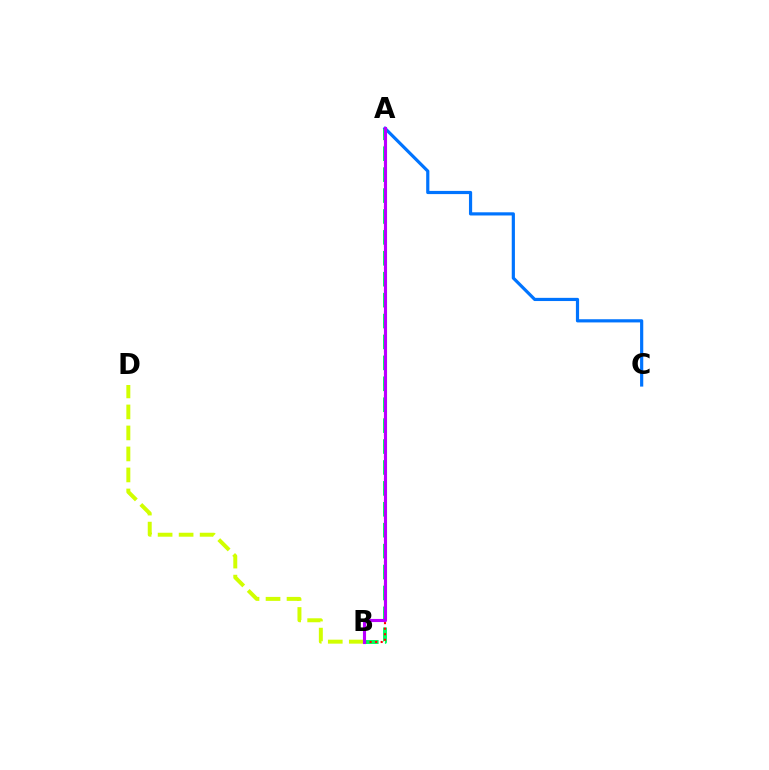{('A', 'B'): [{'color': '#00ff5c', 'line_style': 'dashed', 'thickness': 2.84}, {'color': '#ff0000', 'line_style': 'dotted', 'thickness': 1.51}, {'color': '#b900ff', 'line_style': 'solid', 'thickness': 2.23}], ('B', 'D'): [{'color': '#d1ff00', 'line_style': 'dashed', 'thickness': 2.85}], ('A', 'C'): [{'color': '#0074ff', 'line_style': 'solid', 'thickness': 2.29}]}